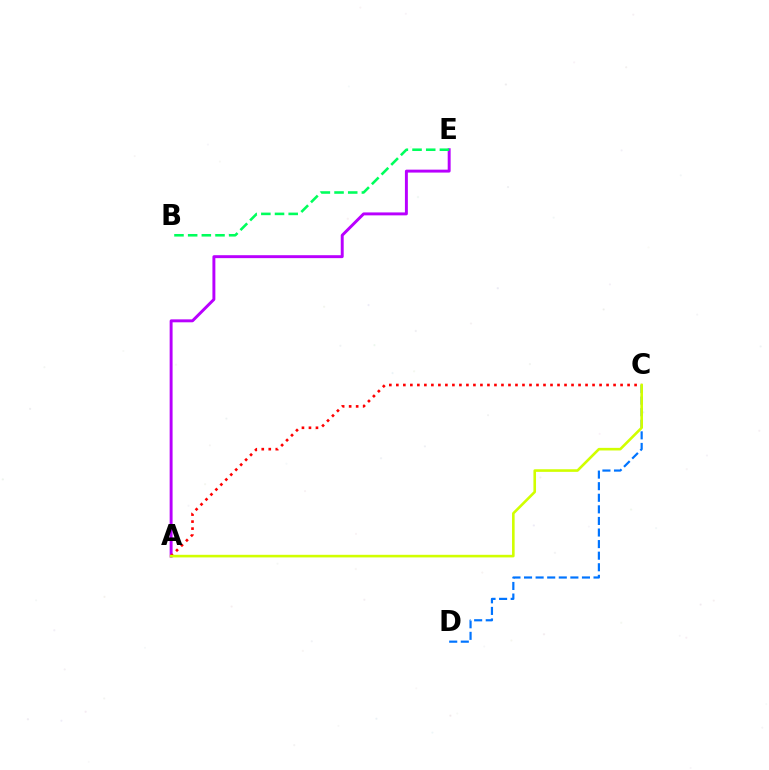{('A', 'E'): [{'color': '#b900ff', 'line_style': 'solid', 'thickness': 2.11}], ('C', 'D'): [{'color': '#0074ff', 'line_style': 'dashed', 'thickness': 1.57}], ('B', 'E'): [{'color': '#00ff5c', 'line_style': 'dashed', 'thickness': 1.86}], ('A', 'C'): [{'color': '#ff0000', 'line_style': 'dotted', 'thickness': 1.9}, {'color': '#d1ff00', 'line_style': 'solid', 'thickness': 1.88}]}